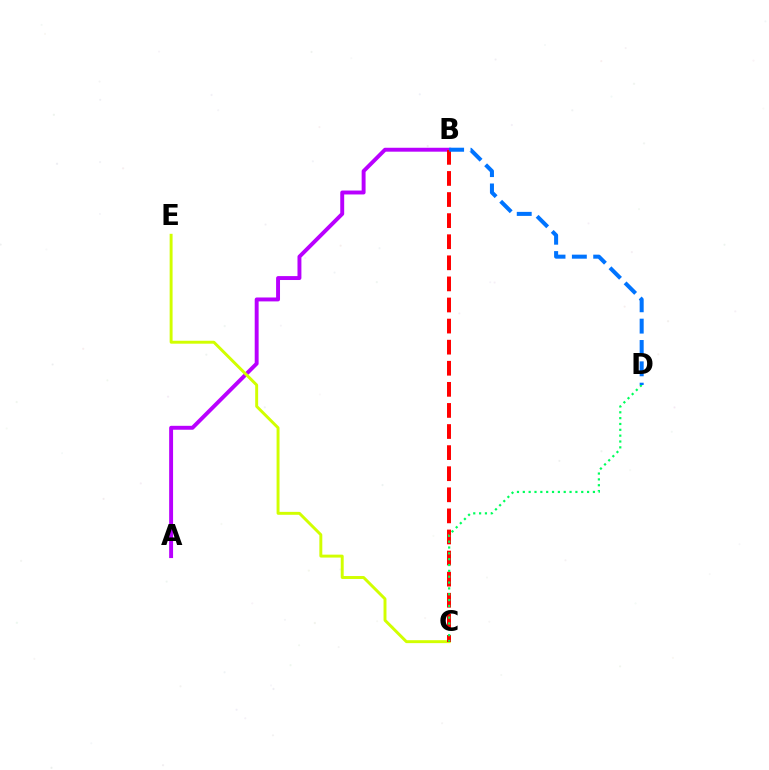{('A', 'B'): [{'color': '#b900ff', 'line_style': 'solid', 'thickness': 2.82}], ('C', 'E'): [{'color': '#d1ff00', 'line_style': 'solid', 'thickness': 2.11}], ('B', 'C'): [{'color': '#ff0000', 'line_style': 'dashed', 'thickness': 2.86}], ('C', 'D'): [{'color': '#00ff5c', 'line_style': 'dotted', 'thickness': 1.59}], ('B', 'D'): [{'color': '#0074ff', 'line_style': 'dashed', 'thickness': 2.9}]}